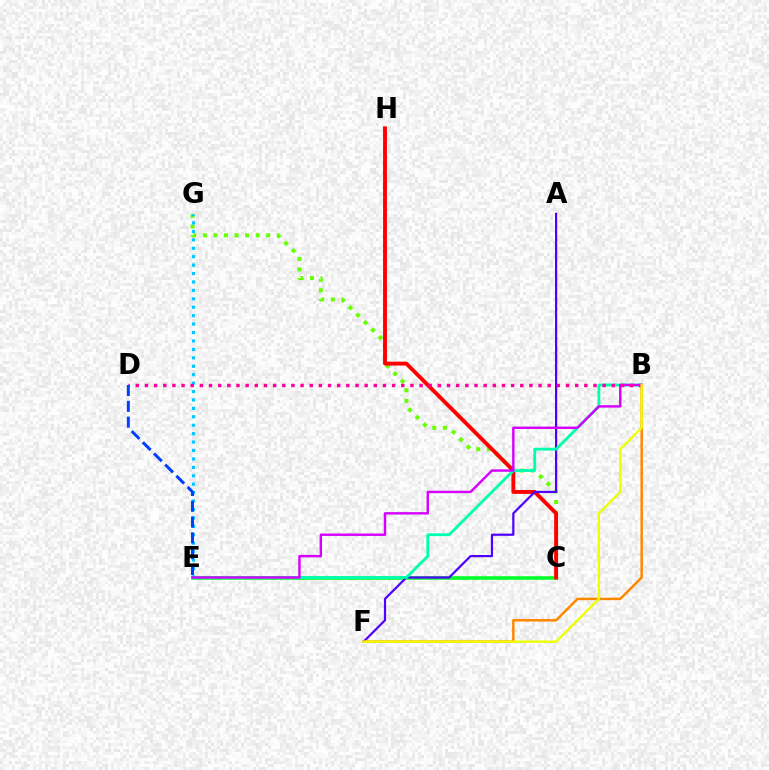{('C', 'E'): [{'color': '#00ff27', 'line_style': 'solid', 'thickness': 2.56}], ('C', 'G'): [{'color': '#66ff00', 'line_style': 'dotted', 'thickness': 2.87}], ('C', 'H'): [{'color': '#ff0000', 'line_style': 'solid', 'thickness': 2.79}], ('A', 'F'): [{'color': '#4f00ff', 'line_style': 'solid', 'thickness': 1.59}], ('B', 'E'): [{'color': '#00ffaf', 'line_style': 'solid', 'thickness': 2.04}, {'color': '#d600ff', 'line_style': 'solid', 'thickness': 1.75}], ('B', 'F'): [{'color': '#ff8800', 'line_style': 'solid', 'thickness': 1.8}, {'color': '#eeff00', 'line_style': 'solid', 'thickness': 1.68}], ('E', 'G'): [{'color': '#00c7ff', 'line_style': 'dotted', 'thickness': 2.29}], ('B', 'D'): [{'color': '#ff00a0', 'line_style': 'dotted', 'thickness': 2.49}], ('D', 'E'): [{'color': '#003fff', 'line_style': 'dashed', 'thickness': 2.15}]}